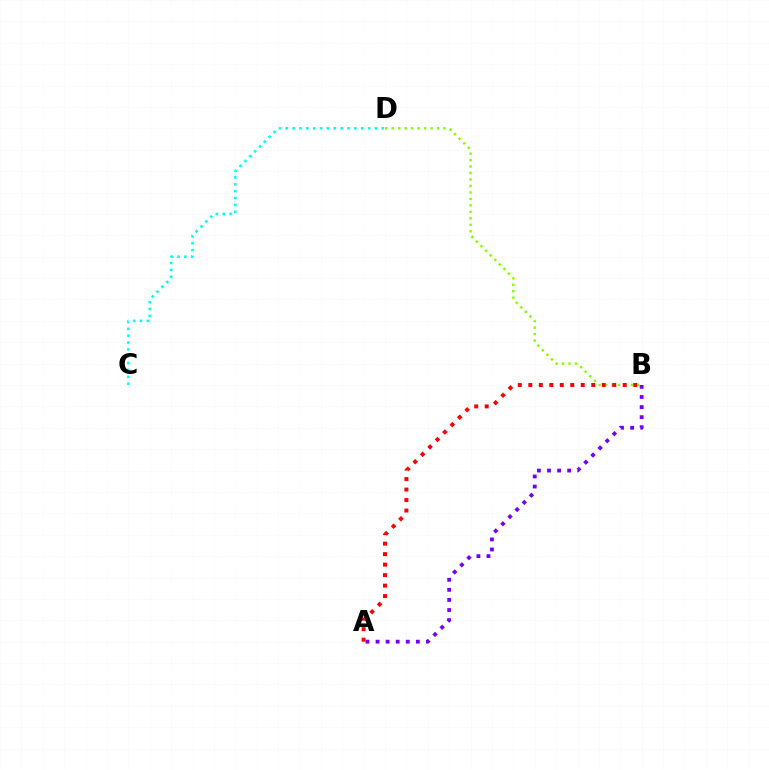{('B', 'D'): [{'color': '#84ff00', 'line_style': 'dotted', 'thickness': 1.76}], ('A', 'B'): [{'color': '#7200ff', 'line_style': 'dotted', 'thickness': 2.74}, {'color': '#ff0000', 'line_style': 'dotted', 'thickness': 2.85}], ('C', 'D'): [{'color': '#00fff6', 'line_style': 'dotted', 'thickness': 1.86}]}